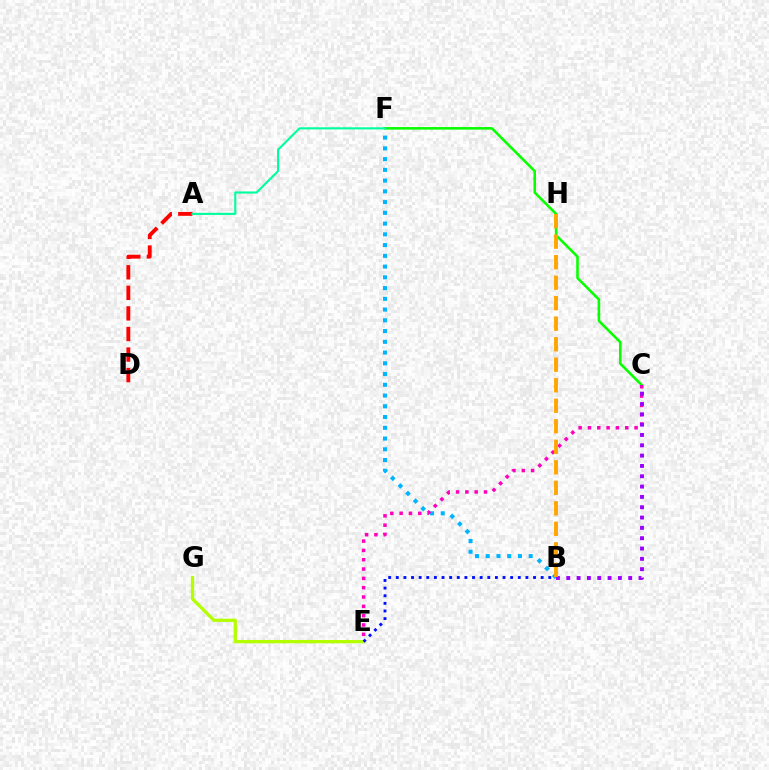{('C', 'F'): [{'color': '#08ff00', 'line_style': 'solid', 'thickness': 1.85}], ('B', 'F'): [{'color': '#00b5ff', 'line_style': 'dotted', 'thickness': 2.92}], ('E', 'G'): [{'color': '#b3ff00', 'line_style': 'solid', 'thickness': 2.36}], ('C', 'E'): [{'color': '#ff00bd', 'line_style': 'dotted', 'thickness': 2.53}], ('B', 'E'): [{'color': '#0010ff', 'line_style': 'dotted', 'thickness': 2.07}], ('A', 'D'): [{'color': '#ff0000', 'line_style': 'dashed', 'thickness': 2.79}], ('B', 'C'): [{'color': '#9b00ff', 'line_style': 'dotted', 'thickness': 2.8}], ('B', 'H'): [{'color': '#ffa500', 'line_style': 'dashed', 'thickness': 2.79}], ('A', 'F'): [{'color': '#00ff9d', 'line_style': 'solid', 'thickness': 1.53}]}